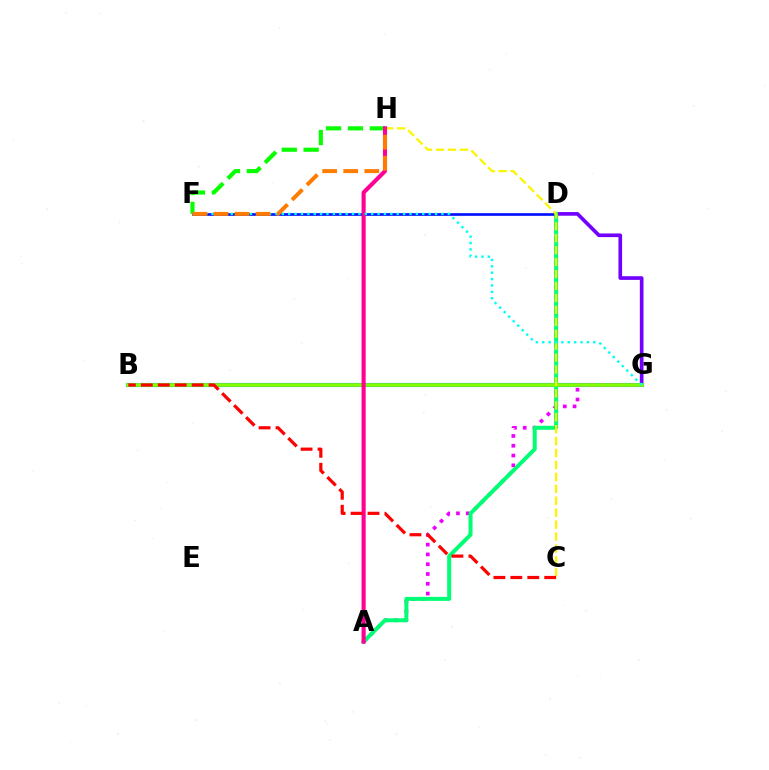{('D', 'G'): [{'color': '#7200ff', 'line_style': 'solid', 'thickness': 2.64}], ('F', 'H'): [{'color': '#08ff00', 'line_style': 'dashed', 'thickness': 2.97}, {'color': '#ff7c00', 'line_style': 'dashed', 'thickness': 2.86}], ('D', 'F'): [{'color': '#0010ff', 'line_style': 'solid', 'thickness': 1.91}], ('B', 'G'): [{'color': '#008cff', 'line_style': 'solid', 'thickness': 2.96}, {'color': '#84ff00', 'line_style': 'solid', 'thickness': 2.59}], ('A', 'G'): [{'color': '#ee00ff', 'line_style': 'dotted', 'thickness': 2.66}], ('A', 'D'): [{'color': '#00ff74', 'line_style': 'solid', 'thickness': 2.87}], ('C', 'H'): [{'color': '#fcf500', 'line_style': 'dashed', 'thickness': 1.62}], ('A', 'H'): [{'color': '#ff0094', 'line_style': 'solid', 'thickness': 2.96}], ('F', 'G'): [{'color': '#00fff6', 'line_style': 'dotted', 'thickness': 1.73}], ('B', 'C'): [{'color': '#ff0000', 'line_style': 'dashed', 'thickness': 2.3}]}